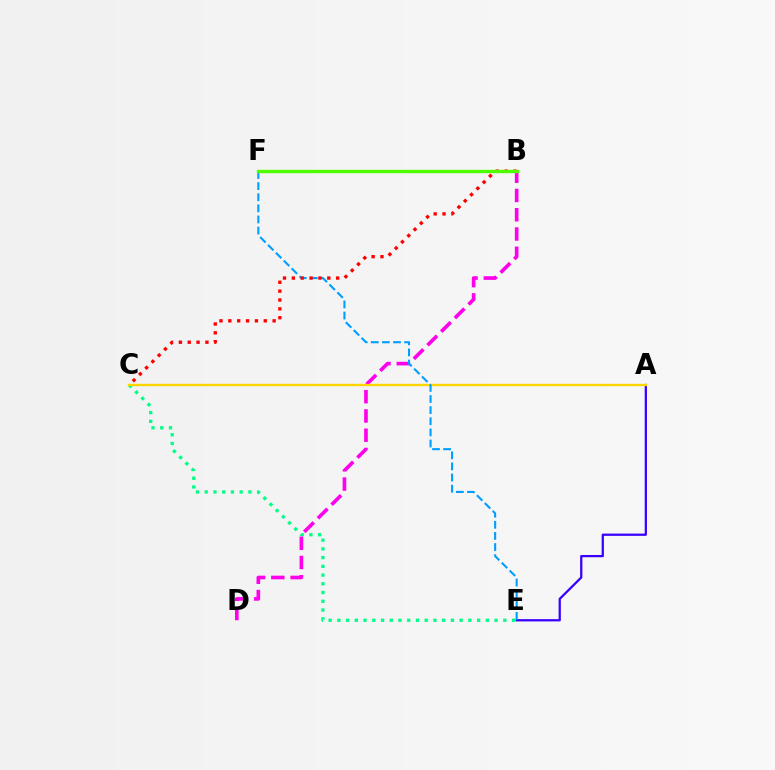{('A', 'E'): [{'color': '#3700ff', 'line_style': 'solid', 'thickness': 1.62}], ('C', 'E'): [{'color': '#00ff86', 'line_style': 'dotted', 'thickness': 2.37}], ('B', 'D'): [{'color': '#ff00ed', 'line_style': 'dashed', 'thickness': 2.62}], ('A', 'C'): [{'color': '#ffd500', 'line_style': 'solid', 'thickness': 1.69}], ('E', 'F'): [{'color': '#009eff', 'line_style': 'dashed', 'thickness': 1.51}], ('B', 'C'): [{'color': '#ff0000', 'line_style': 'dotted', 'thickness': 2.41}], ('B', 'F'): [{'color': '#4fff00', 'line_style': 'solid', 'thickness': 2.45}]}